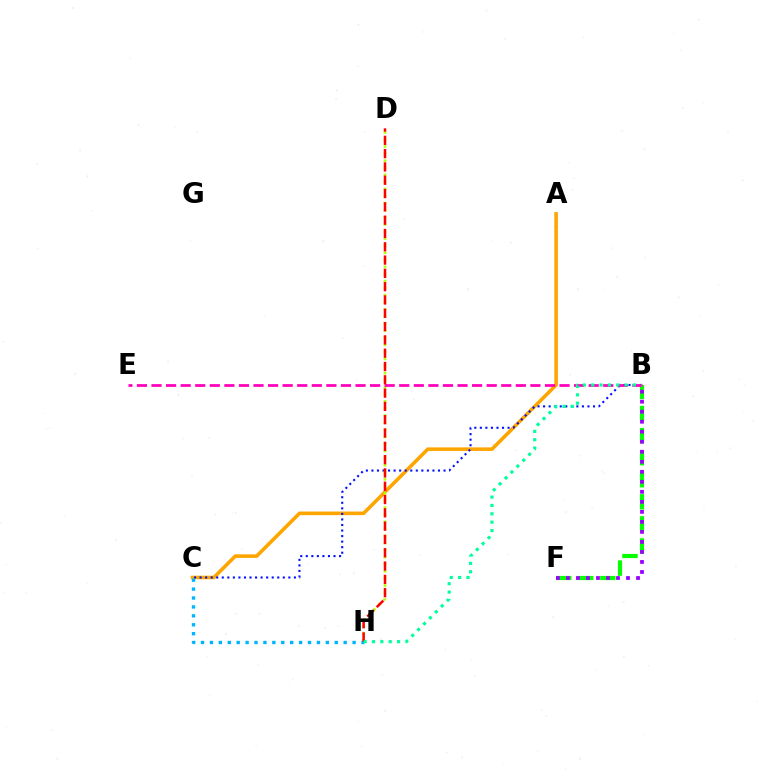{('A', 'C'): [{'color': '#ffa500', 'line_style': 'solid', 'thickness': 2.58}], ('B', 'C'): [{'color': '#0010ff', 'line_style': 'dotted', 'thickness': 1.51}], ('D', 'H'): [{'color': '#b3ff00', 'line_style': 'dotted', 'thickness': 1.92}, {'color': '#ff0000', 'line_style': 'dashed', 'thickness': 1.81}], ('C', 'H'): [{'color': '#00b5ff', 'line_style': 'dotted', 'thickness': 2.42}], ('B', 'F'): [{'color': '#08ff00', 'line_style': 'dashed', 'thickness': 3.0}, {'color': '#9b00ff', 'line_style': 'dotted', 'thickness': 2.72}], ('B', 'E'): [{'color': '#ff00bd', 'line_style': 'dashed', 'thickness': 1.98}], ('B', 'H'): [{'color': '#00ff9d', 'line_style': 'dotted', 'thickness': 2.27}]}